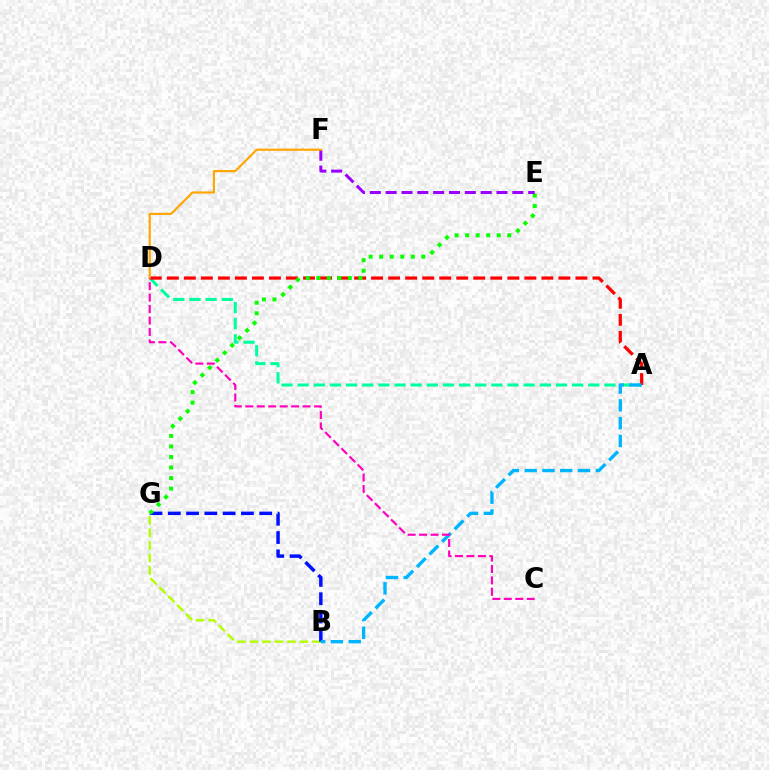{('A', 'D'): [{'color': '#00ff9d', 'line_style': 'dashed', 'thickness': 2.19}, {'color': '#ff0000', 'line_style': 'dashed', 'thickness': 2.31}], ('B', 'G'): [{'color': '#b3ff00', 'line_style': 'dashed', 'thickness': 1.7}, {'color': '#0010ff', 'line_style': 'dashed', 'thickness': 2.48}], ('E', 'G'): [{'color': '#08ff00', 'line_style': 'dotted', 'thickness': 2.86}], ('E', 'F'): [{'color': '#9b00ff', 'line_style': 'dashed', 'thickness': 2.15}], ('D', 'F'): [{'color': '#ffa500', 'line_style': 'solid', 'thickness': 1.55}], ('A', 'B'): [{'color': '#00b5ff', 'line_style': 'dashed', 'thickness': 2.42}], ('C', 'D'): [{'color': '#ff00bd', 'line_style': 'dashed', 'thickness': 1.56}]}